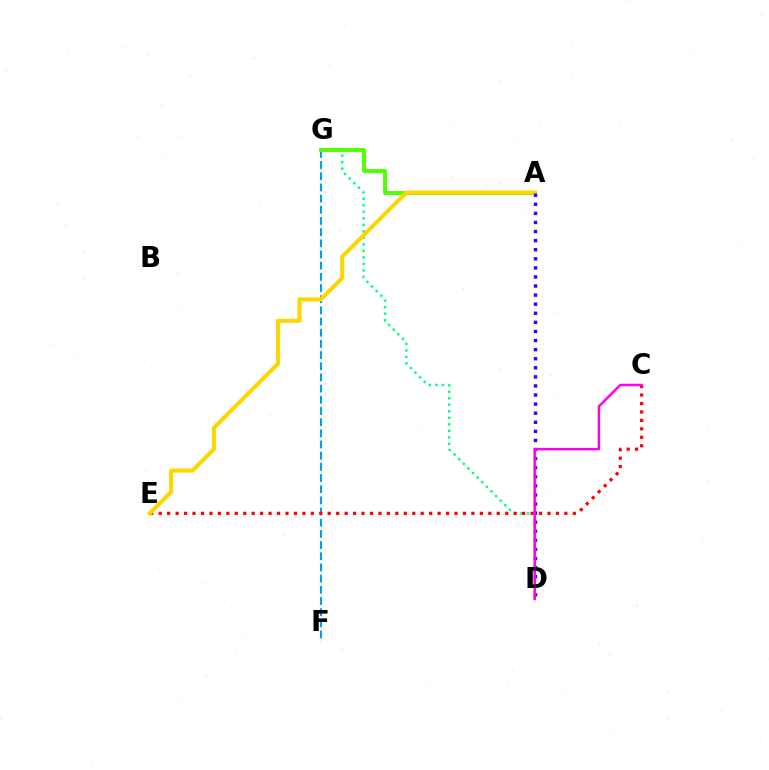{('D', 'G'): [{'color': '#00ff86', 'line_style': 'dotted', 'thickness': 1.77}], ('F', 'G'): [{'color': '#009eff', 'line_style': 'dashed', 'thickness': 1.52}], ('C', 'E'): [{'color': '#ff0000', 'line_style': 'dotted', 'thickness': 2.3}], ('A', 'G'): [{'color': '#4fff00', 'line_style': 'solid', 'thickness': 2.81}], ('A', 'E'): [{'color': '#ffd500', 'line_style': 'solid', 'thickness': 2.93}], ('A', 'D'): [{'color': '#3700ff', 'line_style': 'dotted', 'thickness': 2.47}], ('C', 'D'): [{'color': '#ff00ed', 'line_style': 'solid', 'thickness': 1.78}]}